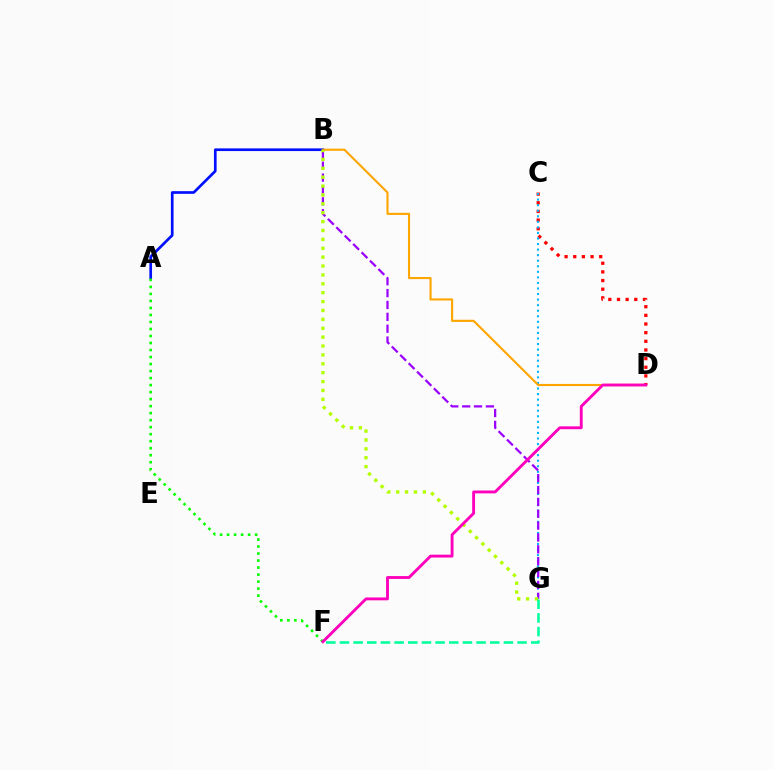{('C', 'D'): [{'color': '#ff0000', 'line_style': 'dotted', 'thickness': 2.35}], ('C', 'G'): [{'color': '#00b5ff', 'line_style': 'dotted', 'thickness': 1.51}], ('A', 'B'): [{'color': '#0010ff', 'line_style': 'solid', 'thickness': 1.93}], ('B', 'D'): [{'color': '#ffa500', 'line_style': 'solid', 'thickness': 1.52}], ('B', 'G'): [{'color': '#9b00ff', 'line_style': 'dashed', 'thickness': 1.61}, {'color': '#b3ff00', 'line_style': 'dotted', 'thickness': 2.41}], ('A', 'F'): [{'color': '#08ff00', 'line_style': 'dotted', 'thickness': 1.91}], ('F', 'G'): [{'color': '#00ff9d', 'line_style': 'dashed', 'thickness': 1.86}], ('D', 'F'): [{'color': '#ff00bd', 'line_style': 'solid', 'thickness': 2.07}]}